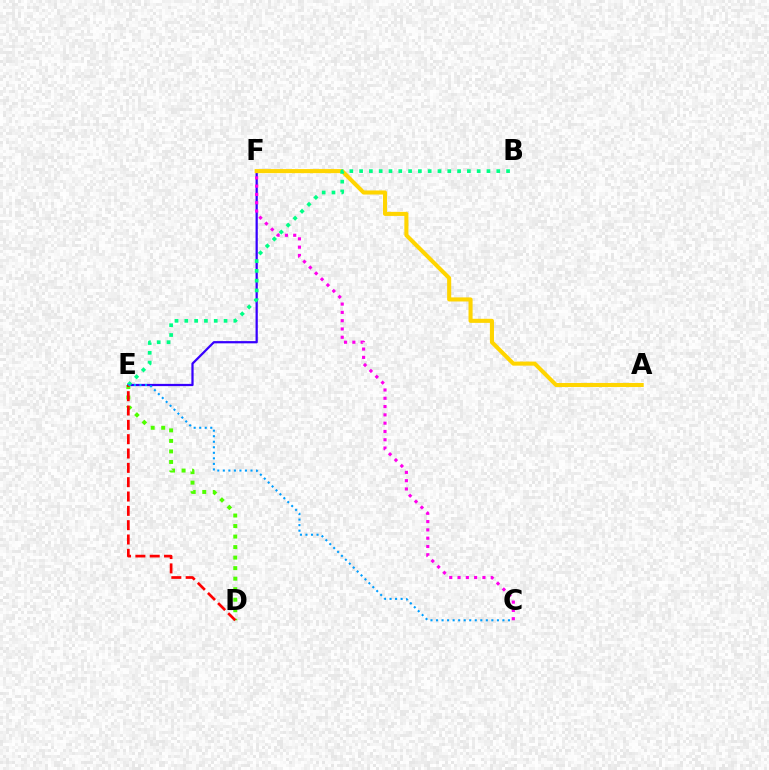{('E', 'F'): [{'color': '#3700ff', 'line_style': 'solid', 'thickness': 1.61}], ('D', 'E'): [{'color': '#4fff00', 'line_style': 'dotted', 'thickness': 2.86}, {'color': '#ff0000', 'line_style': 'dashed', 'thickness': 1.95}], ('A', 'F'): [{'color': '#ffd500', 'line_style': 'solid', 'thickness': 2.93}], ('C', 'F'): [{'color': '#ff00ed', 'line_style': 'dotted', 'thickness': 2.25}], ('B', 'E'): [{'color': '#00ff86', 'line_style': 'dotted', 'thickness': 2.66}], ('C', 'E'): [{'color': '#009eff', 'line_style': 'dotted', 'thickness': 1.5}]}